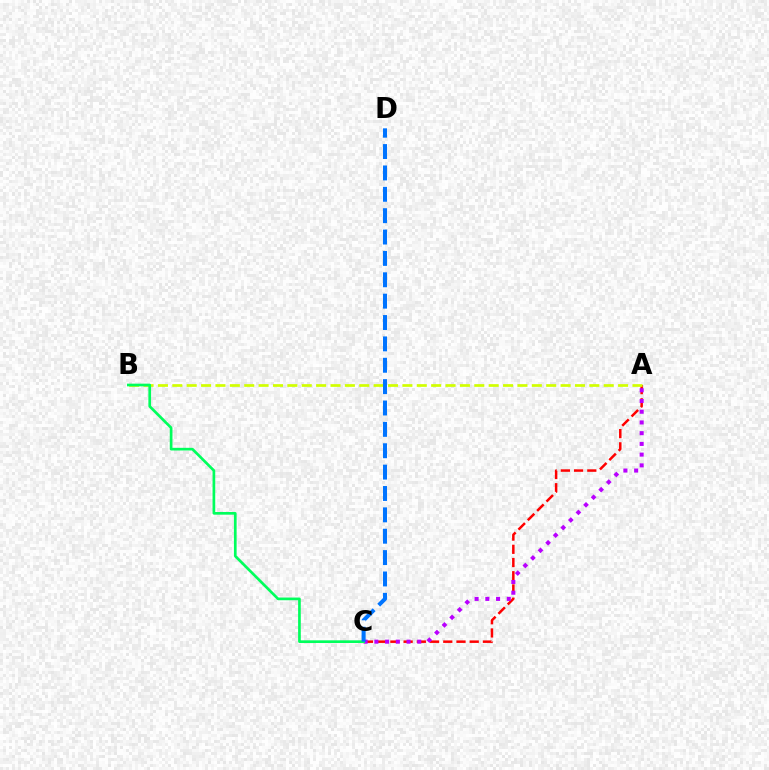{('A', 'C'): [{'color': '#ff0000', 'line_style': 'dashed', 'thickness': 1.8}, {'color': '#b900ff', 'line_style': 'dotted', 'thickness': 2.91}], ('A', 'B'): [{'color': '#d1ff00', 'line_style': 'dashed', 'thickness': 1.95}], ('B', 'C'): [{'color': '#00ff5c', 'line_style': 'solid', 'thickness': 1.93}], ('C', 'D'): [{'color': '#0074ff', 'line_style': 'dashed', 'thickness': 2.9}]}